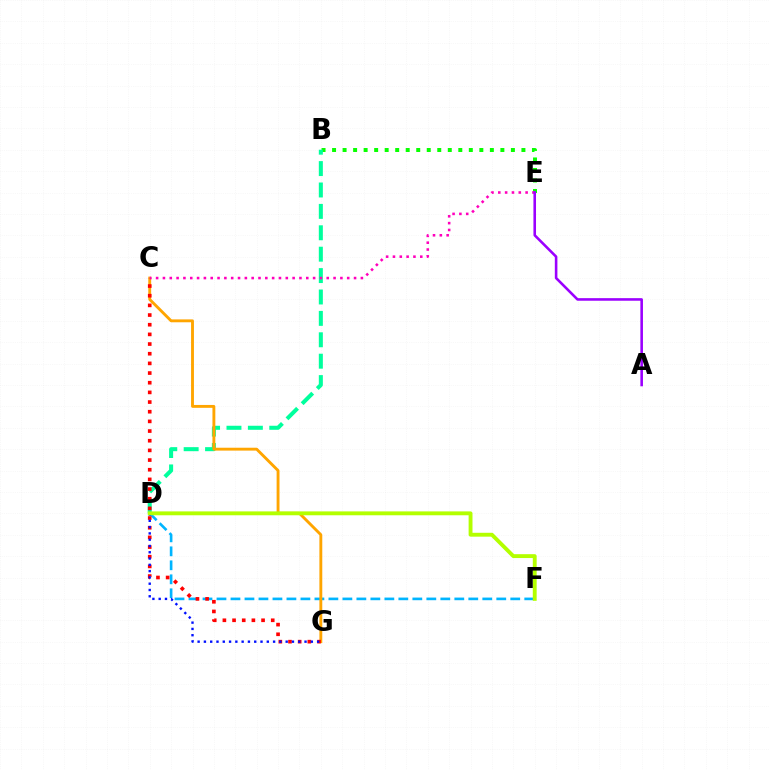{('D', 'F'): [{'color': '#00b5ff', 'line_style': 'dashed', 'thickness': 1.9}, {'color': '#b3ff00', 'line_style': 'solid', 'thickness': 2.79}], ('B', 'E'): [{'color': '#08ff00', 'line_style': 'dotted', 'thickness': 2.86}], ('B', 'D'): [{'color': '#00ff9d', 'line_style': 'dashed', 'thickness': 2.91}], ('C', 'G'): [{'color': '#ffa500', 'line_style': 'solid', 'thickness': 2.07}, {'color': '#ff0000', 'line_style': 'dotted', 'thickness': 2.63}], ('C', 'E'): [{'color': '#ff00bd', 'line_style': 'dotted', 'thickness': 1.85}], ('D', 'G'): [{'color': '#0010ff', 'line_style': 'dotted', 'thickness': 1.71}], ('A', 'E'): [{'color': '#9b00ff', 'line_style': 'solid', 'thickness': 1.86}]}